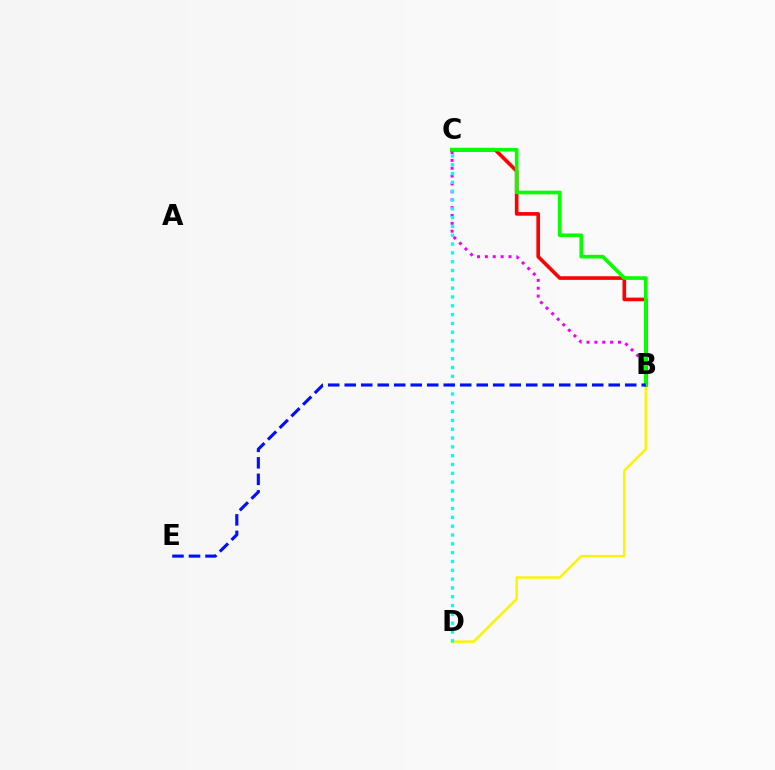{('B', 'D'): [{'color': '#fcf500', 'line_style': 'solid', 'thickness': 1.79}], ('B', 'C'): [{'color': '#ee00ff', 'line_style': 'dotted', 'thickness': 2.14}, {'color': '#ff0000', 'line_style': 'solid', 'thickness': 2.61}, {'color': '#08ff00', 'line_style': 'solid', 'thickness': 2.63}], ('C', 'D'): [{'color': '#00fff6', 'line_style': 'dotted', 'thickness': 2.4}], ('B', 'E'): [{'color': '#0010ff', 'line_style': 'dashed', 'thickness': 2.24}]}